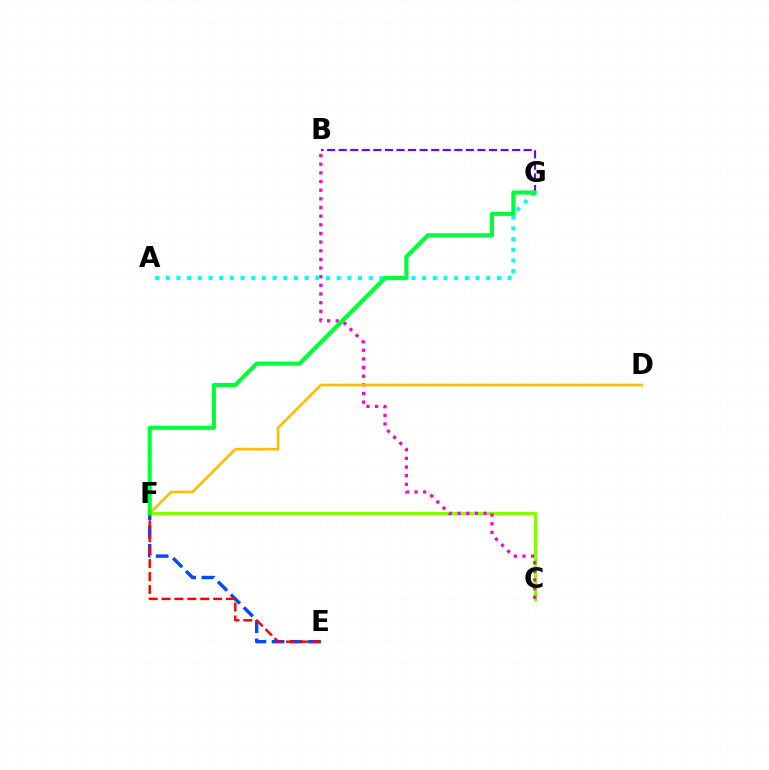{('E', 'F'): [{'color': '#004bff', 'line_style': 'dashed', 'thickness': 2.47}, {'color': '#ff0000', 'line_style': 'dashed', 'thickness': 1.75}], ('C', 'F'): [{'color': '#84ff00', 'line_style': 'solid', 'thickness': 2.37}], ('B', 'C'): [{'color': '#ff00cf', 'line_style': 'dotted', 'thickness': 2.35}], ('A', 'G'): [{'color': '#00fff6', 'line_style': 'dotted', 'thickness': 2.9}], ('B', 'G'): [{'color': '#7200ff', 'line_style': 'dashed', 'thickness': 1.57}], ('D', 'F'): [{'color': '#ffbd00', 'line_style': 'solid', 'thickness': 1.9}], ('F', 'G'): [{'color': '#00ff39', 'line_style': 'solid', 'thickness': 2.95}]}